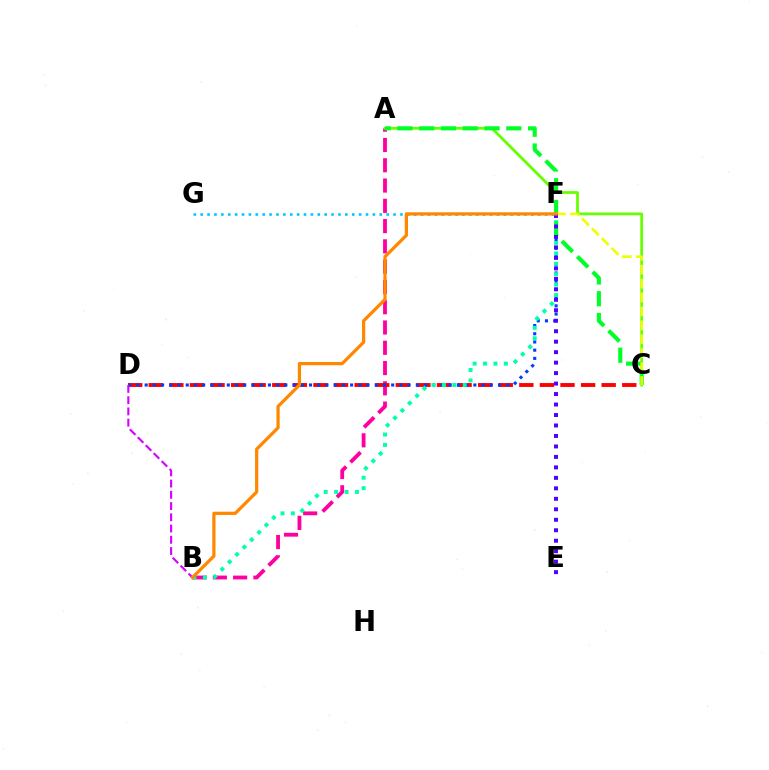{('A', 'B'): [{'color': '#ff00a0', 'line_style': 'dashed', 'thickness': 2.75}], ('C', 'D'): [{'color': '#ff0000', 'line_style': 'dashed', 'thickness': 2.8}], ('A', 'C'): [{'color': '#66ff00', 'line_style': 'solid', 'thickness': 1.99}, {'color': '#00ff27', 'line_style': 'dashed', 'thickness': 2.96}], ('D', 'F'): [{'color': '#003fff', 'line_style': 'dotted', 'thickness': 2.23}], ('B', 'F'): [{'color': '#00ffaf', 'line_style': 'dotted', 'thickness': 2.83}, {'color': '#ff8800', 'line_style': 'solid', 'thickness': 2.33}], ('C', 'F'): [{'color': '#eeff00', 'line_style': 'dashed', 'thickness': 1.89}], ('F', 'G'): [{'color': '#00c7ff', 'line_style': 'dotted', 'thickness': 1.87}], ('B', 'D'): [{'color': '#d600ff', 'line_style': 'dashed', 'thickness': 1.53}], ('E', 'F'): [{'color': '#4f00ff', 'line_style': 'dotted', 'thickness': 2.85}]}